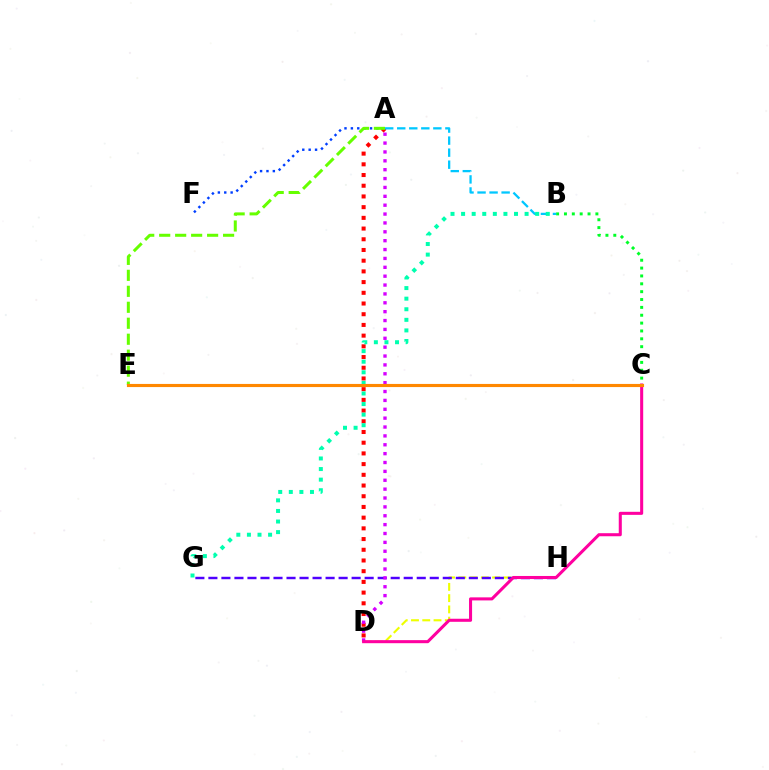{('D', 'H'): [{'color': '#eeff00', 'line_style': 'dashed', 'thickness': 1.53}], ('G', 'H'): [{'color': '#4f00ff', 'line_style': 'dashed', 'thickness': 1.77}], ('A', 'F'): [{'color': '#003fff', 'line_style': 'dotted', 'thickness': 1.73}], ('B', 'C'): [{'color': '#00ff27', 'line_style': 'dotted', 'thickness': 2.14}], ('A', 'D'): [{'color': '#ff0000', 'line_style': 'dotted', 'thickness': 2.91}, {'color': '#d600ff', 'line_style': 'dotted', 'thickness': 2.41}], ('A', 'B'): [{'color': '#00c7ff', 'line_style': 'dashed', 'thickness': 1.64}], ('A', 'E'): [{'color': '#66ff00', 'line_style': 'dashed', 'thickness': 2.17}], ('C', 'D'): [{'color': '#ff00a0', 'line_style': 'solid', 'thickness': 2.2}], ('B', 'G'): [{'color': '#00ffaf', 'line_style': 'dotted', 'thickness': 2.88}], ('C', 'E'): [{'color': '#ff8800', 'line_style': 'solid', 'thickness': 2.26}]}